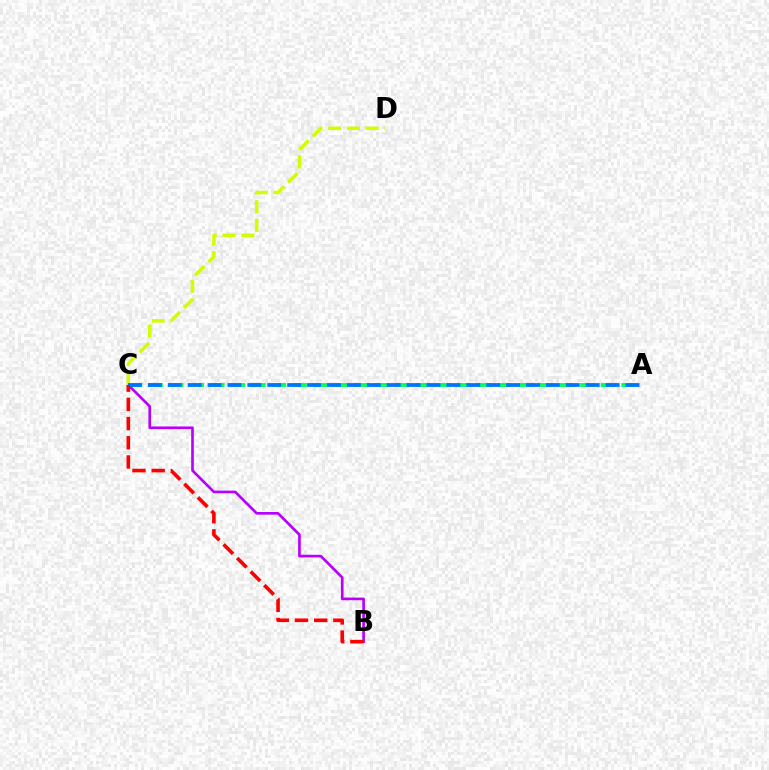{('B', 'C'): [{'color': '#b900ff', 'line_style': 'solid', 'thickness': 1.91}, {'color': '#ff0000', 'line_style': 'dashed', 'thickness': 2.61}], ('A', 'C'): [{'color': '#00ff5c', 'line_style': 'dashed', 'thickness': 2.79}, {'color': '#0074ff', 'line_style': 'dashed', 'thickness': 2.7}], ('C', 'D'): [{'color': '#d1ff00', 'line_style': 'dashed', 'thickness': 2.55}]}